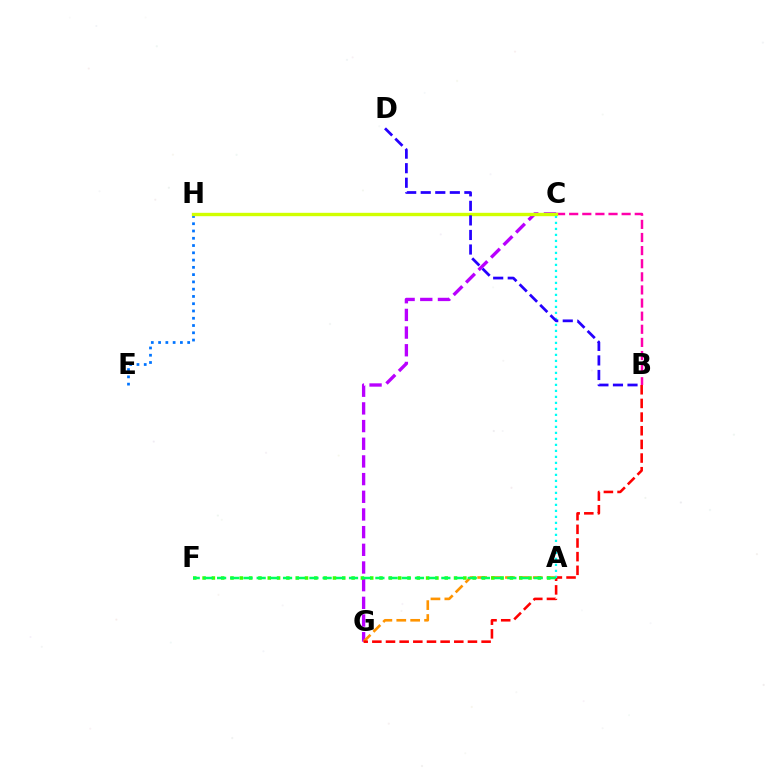{('C', 'G'): [{'color': '#b900ff', 'line_style': 'dashed', 'thickness': 2.4}], ('A', 'G'): [{'color': '#ff9400', 'line_style': 'dashed', 'thickness': 1.89}], ('A', 'F'): [{'color': '#3dff00', 'line_style': 'dotted', 'thickness': 2.53}, {'color': '#00ff5c', 'line_style': 'dashed', 'thickness': 1.79}], ('B', 'C'): [{'color': '#ff00ac', 'line_style': 'dashed', 'thickness': 1.78}], ('E', 'H'): [{'color': '#0074ff', 'line_style': 'dotted', 'thickness': 1.98}], ('C', 'H'): [{'color': '#d1ff00', 'line_style': 'solid', 'thickness': 2.42}], ('B', 'G'): [{'color': '#ff0000', 'line_style': 'dashed', 'thickness': 1.86}], ('A', 'C'): [{'color': '#00fff6', 'line_style': 'dotted', 'thickness': 1.63}], ('B', 'D'): [{'color': '#2500ff', 'line_style': 'dashed', 'thickness': 1.98}]}